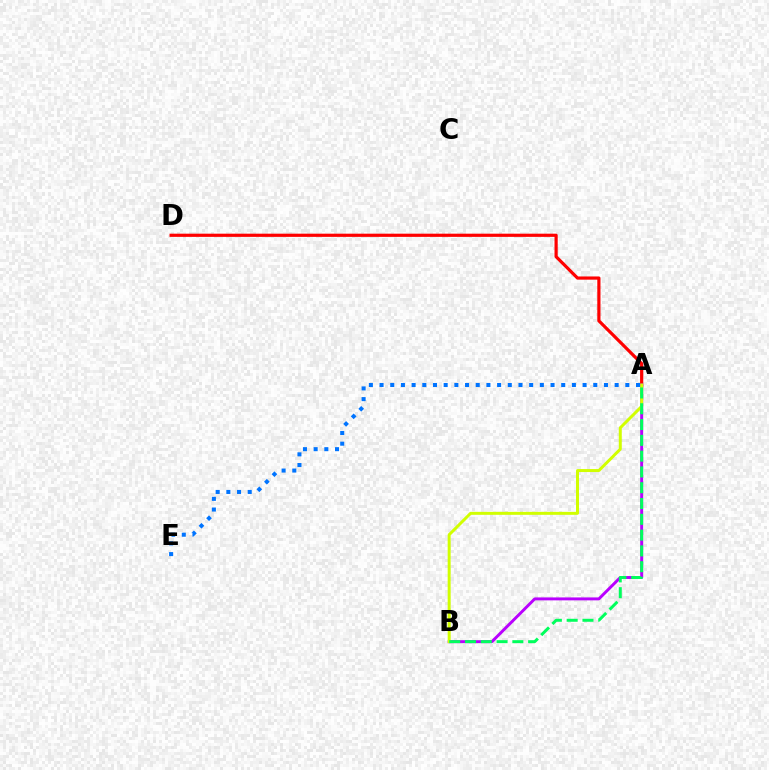{('A', 'D'): [{'color': '#ff0000', 'line_style': 'solid', 'thickness': 2.3}], ('A', 'B'): [{'color': '#b900ff', 'line_style': 'solid', 'thickness': 2.11}, {'color': '#d1ff00', 'line_style': 'solid', 'thickness': 2.15}, {'color': '#00ff5c', 'line_style': 'dashed', 'thickness': 2.15}], ('A', 'E'): [{'color': '#0074ff', 'line_style': 'dotted', 'thickness': 2.9}]}